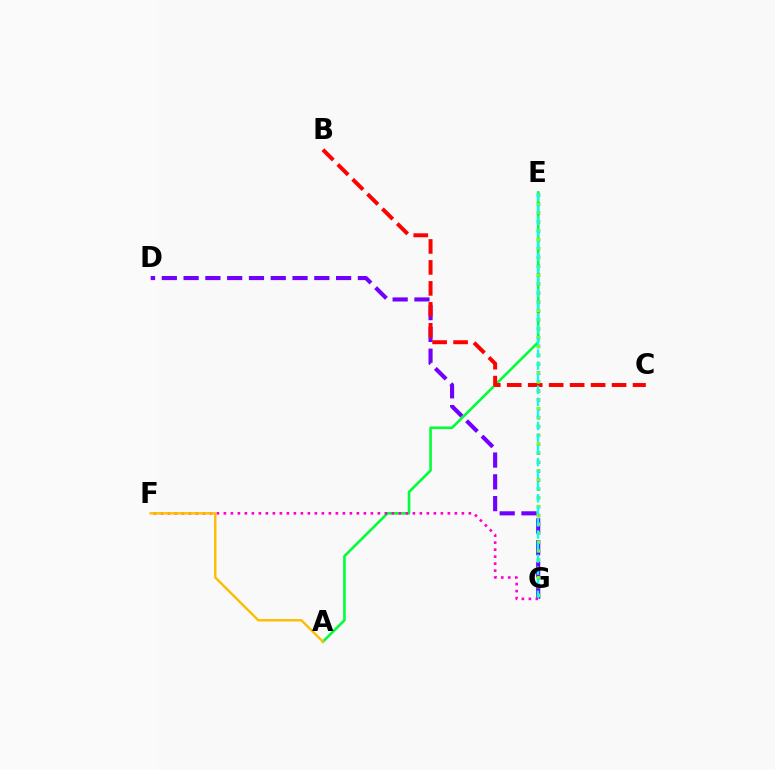{('A', 'E'): [{'color': '#00ff39', 'line_style': 'solid', 'thickness': 1.87}], ('D', 'G'): [{'color': '#7200ff', 'line_style': 'dashed', 'thickness': 2.96}], ('E', 'G'): [{'color': '#004bff', 'line_style': 'dotted', 'thickness': 2.42}, {'color': '#84ff00', 'line_style': 'dotted', 'thickness': 2.42}, {'color': '#00fff6', 'line_style': 'dashed', 'thickness': 1.64}], ('B', 'C'): [{'color': '#ff0000', 'line_style': 'dashed', 'thickness': 2.85}], ('F', 'G'): [{'color': '#ff00cf', 'line_style': 'dotted', 'thickness': 1.9}], ('A', 'F'): [{'color': '#ffbd00', 'line_style': 'solid', 'thickness': 1.73}]}